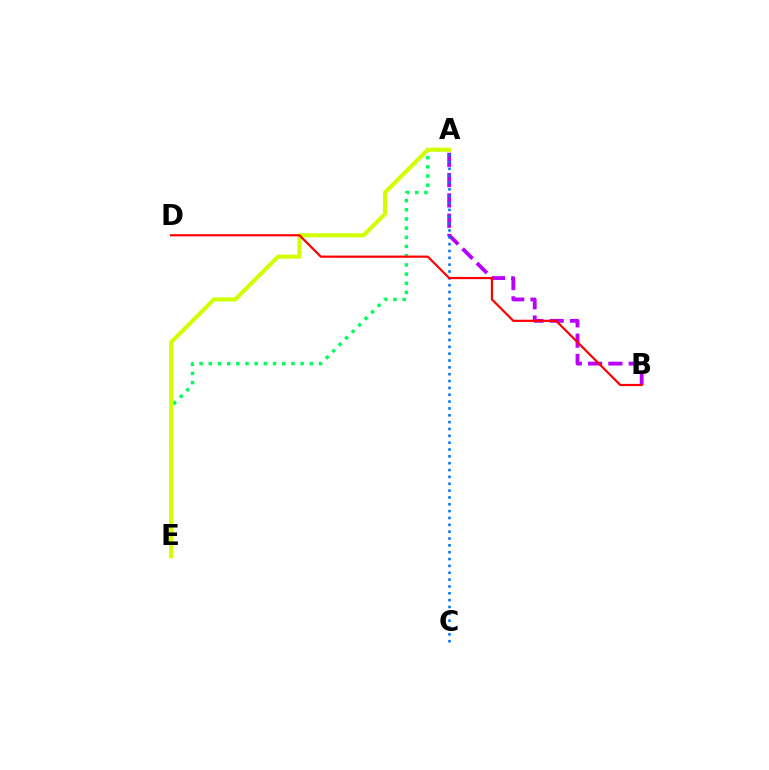{('A', 'B'): [{'color': '#b900ff', 'line_style': 'dashed', 'thickness': 2.76}], ('A', 'E'): [{'color': '#00ff5c', 'line_style': 'dotted', 'thickness': 2.5}, {'color': '#d1ff00', 'line_style': 'solid', 'thickness': 2.94}], ('A', 'C'): [{'color': '#0074ff', 'line_style': 'dotted', 'thickness': 1.86}], ('B', 'D'): [{'color': '#ff0000', 'line_style': 'solid', 'thickness': 1.58}]}